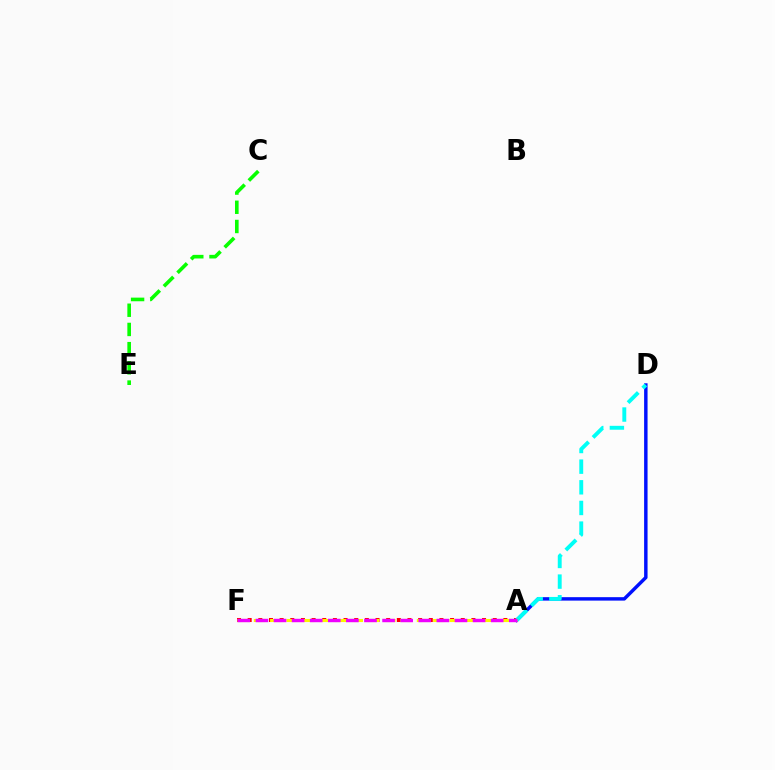{('A', 'F'): [{'color': '#ff0000', 'line_style': 'dotted', 'thickness': 2.89}, {'color': '#fcf500', 'line_style': 'dashed', 'thickness': 2.21}, {'color': '#ee00ff', 'line_style': 'dashed', 'thickness': 2.46}], ('A', 'D'): [{'color': '#0010ff', 'line_style': 'solid', 'thickness': 2.48}, {'color': '#00fff6', 'line_style': 'dashed', 'thickness': 2.81}], ('C', 'E'): [{'color': '#08ff00', 'line_style': 'dashed', 'thickness': 2.61}]}